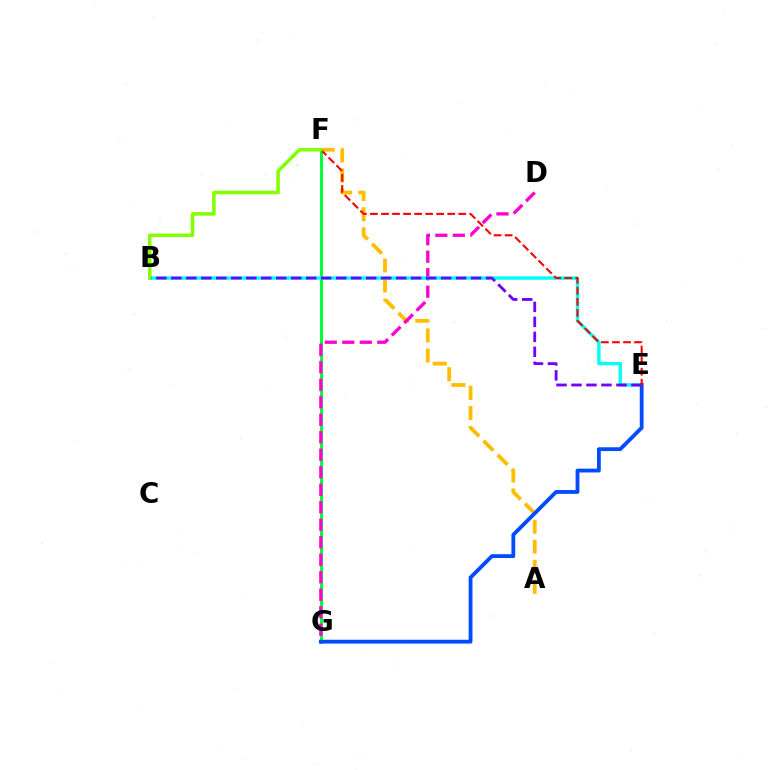{('A', 'F'): [{'color': '#ffbd00', 'line_style': 'dashed', 'thickness': 2.72}], ('F', 'G'): [{'color': '#00ff39', 'line_style': 'solid', 'thickness': 2.18}], ('D', 'G'): [{'color': '#ff00cf', 'line_style': 'dashed', 'thickness': 2.38}], ('B', 'E'): [{'color': '#00fff6', 'line_style': 'solid', 'thickness': 2.44}, {'color': '#7200ff', 'line_style': 'dashed', 'thickness': 2.04}], ('E', 'G'): [{'color': '#004bff', 'line_style': 'solid', 'thickness': 2.74}], ('E', 'F'): [{'color': '#ff0000', 'line_style': 'dashed', 'thickness': 1.5}], ('B', 'F'): [{'color': '#84ff00', 'line_style': 'solid', 'thickness': 2.54}]}